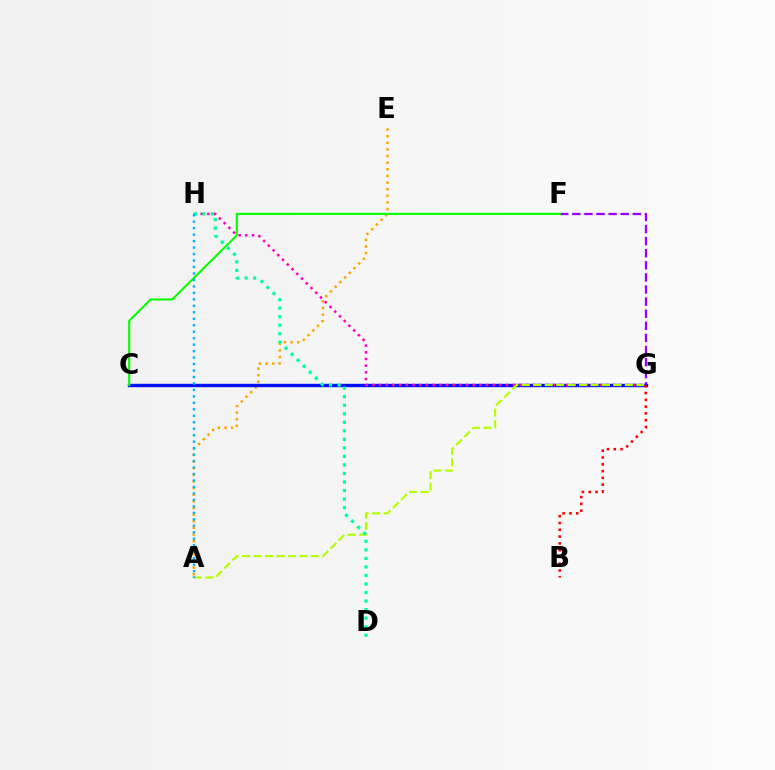{('F', 'G'): [{'color': '#9b00ff', 'line_style': 'dashed', 'thickness': 1.64}], ('A', 'E'): [{'color': '#ffa500', 'line_style': 'dotted', 'thickness': 1.8}], ('C', 'G'): [{'color': '#0010ff', 'line_style': 'solid', 'thickness': 2.44}], ('G', 'H'): [{'color': '#ff00bd', 'line_style': 'dotted', 'thickness': 1.82}], ('A', 'G'): [{'color': '#b3ff00', 'line_style': 'dashed', 'thickness': 1.55}], ('C', 'F'): [{'color': '#08ff00', 'line_style': 'solid', 'thickness': 1.52}], ('D', 'H'): [{'color': '#00ff9d', 'line_style': 'dotted', 'thickness': 2.32}], ('B', 'G'): [{'color': '#ff0000', 'line_style': 'dotted', 'thickness': 1.84}], ('A', 'H'): [{'color': '#00b5ff', 'line_style': 'dotted', 'thickness': 1.76}]}